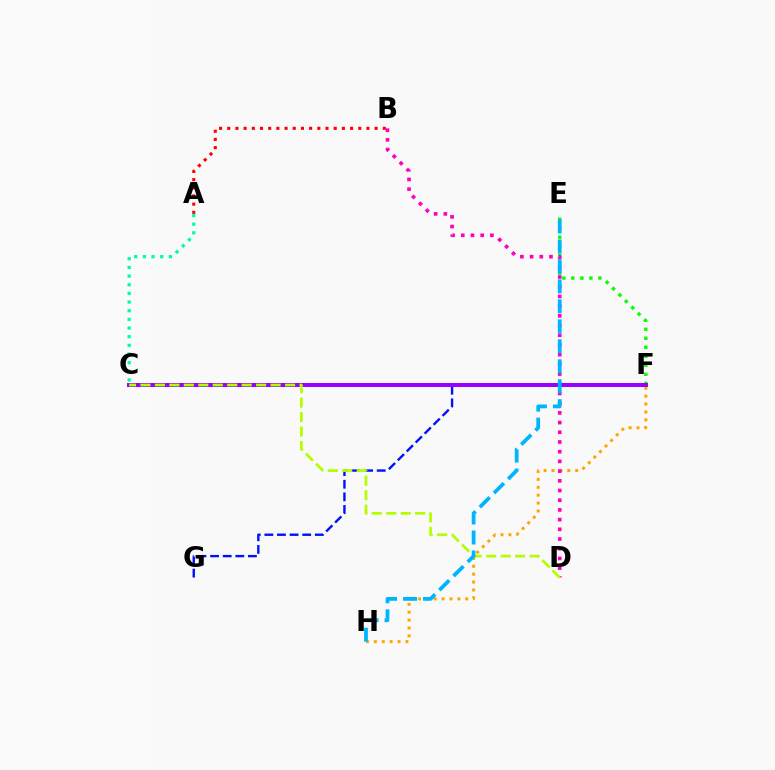{('E', 'F'): [{'color': '#08ff00', 'line_style': 'dotted', 'thickness': 2.45}], ('F', 'H'): [{'color': '#ffa500', 'line_style': 'dotted', 'thickness': 2.14}], ('A', 'B'): [{'color': '#ff0000', 'line_style': 'dotted', 'thickness': 2.22}], ('F', 'G'): [{'color': '#0010ff', 'line_style': 'dashed', 'thickness': 1.71}], ('B', 'D'): [{'color': '#ff00bd', 'line_style': 'dotted', 'thickness': 2.64}], ('C', 'F'): [{'color': '#9b00ff', 'line_style': 'solid', 'thickness': 2.88}], ('C', 'D'): [{'color': '#b3ff00', 'line_style': 'dashed', 'thickness': 1.96}], ('E', 'H'): [{'color': '#00b5ff', 'line_style': 'dashed', 'thickness': 2.71}], ('A', 'C'): [{'color': '#00ff9d', 'line_style': 'dotted', 'thickness': 2.35}]}